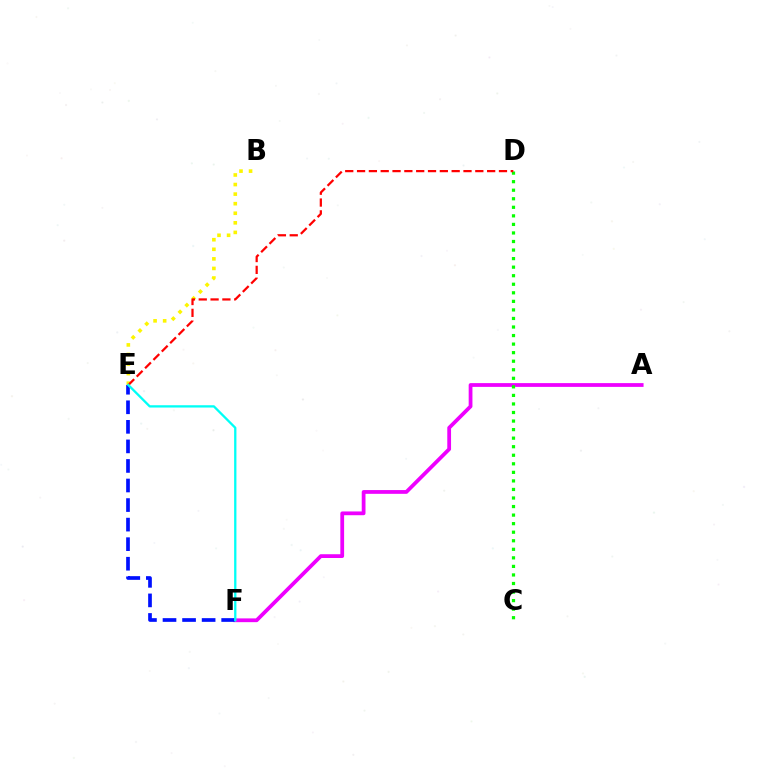{('A', 'F'): [{'color': '#ee00ff', 'line_style': 'solid', 'thickness': 2.71}], ('B', 'E'): [{'color': '#fcf500', 'line_style': 'dotted', 'thickness': 2.6}], ('C', 'D'): [{'color': '#08ff00', 'line_style': 'dotted', 'thickness': 2.32}], ('E', 'F'): [{'color': '#0010ff', 'line_style': 'dashed', 'thickness': 2.66}, {'color': '#00fff6', 'line_style': 'solid', 'thickness': 1.66}], ('D', 'E'): [{'color': '#ff0000', 'line_style': 'dashed', 'thickness': 1.61}]}